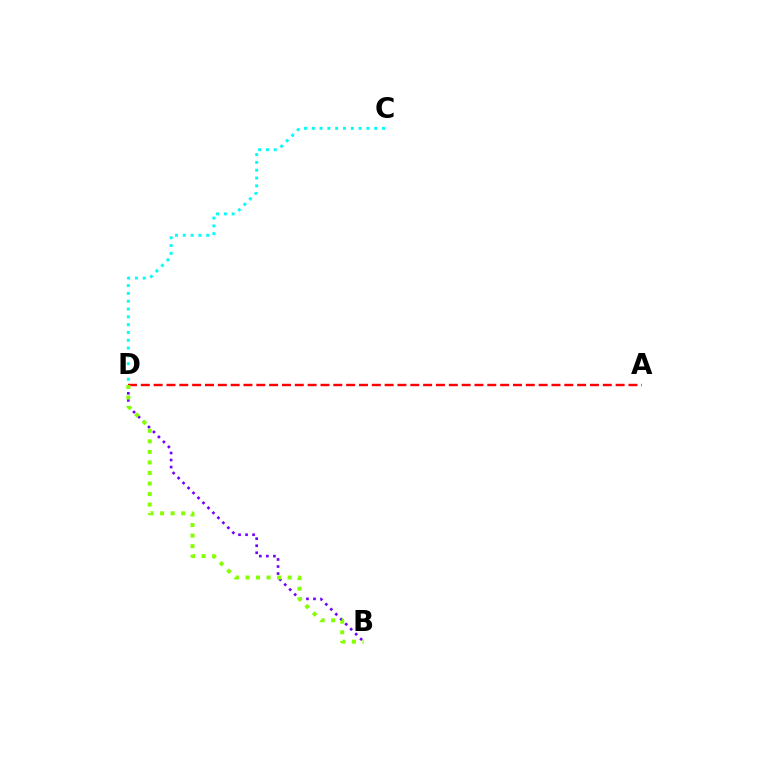{('B', 'D'): [{'color': '#7200ff', 'line_style': 'dotted', 'thickness': 1.91}, {'color': '#84ff00', 'line_style': 'dotted', 'thickness': 2.86}], ('C', 'D'): [{'color': '#00fff6', 'line_style': 'dotted', 'thickness': 2.12}], ('A', 'D'): [{'color': '#ff0000', 'line_style': 'dashed', 'thickness': 1.74}]}